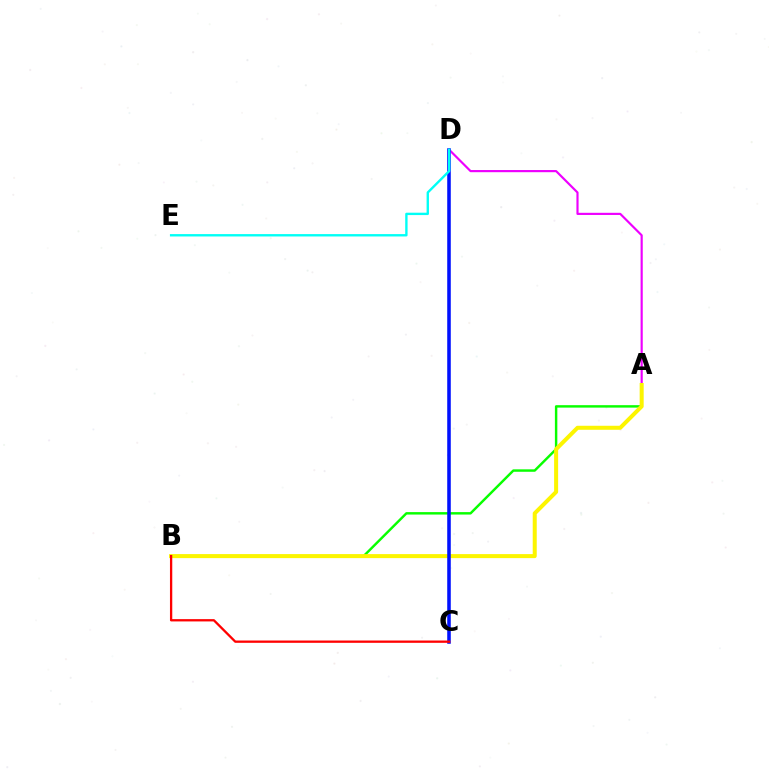{('A', 'B'): [{'color': '#08ff00', 'line_style': 'solid', 'thickness': 1.76}, {'color': '#fcf500', 'line_style': 'solid', 'thickness': 2.89}], ('A', 'D'): [{'color': '#ee00ff', 'line_style': 'solid', 'thickness': 1.56}], ('C', 'D'): [{'color': '#0010ff', 'line_style': 'solid', 'thickness': 2.56}], ('D', 'E'): [{'color': '#00fff6', 'line_style': 'solid', 'thickness': 1.71}], ('B', 'C'): [{'color': '#ff0000', 'line_style': 'solid', 'thickness': 1.66}]}